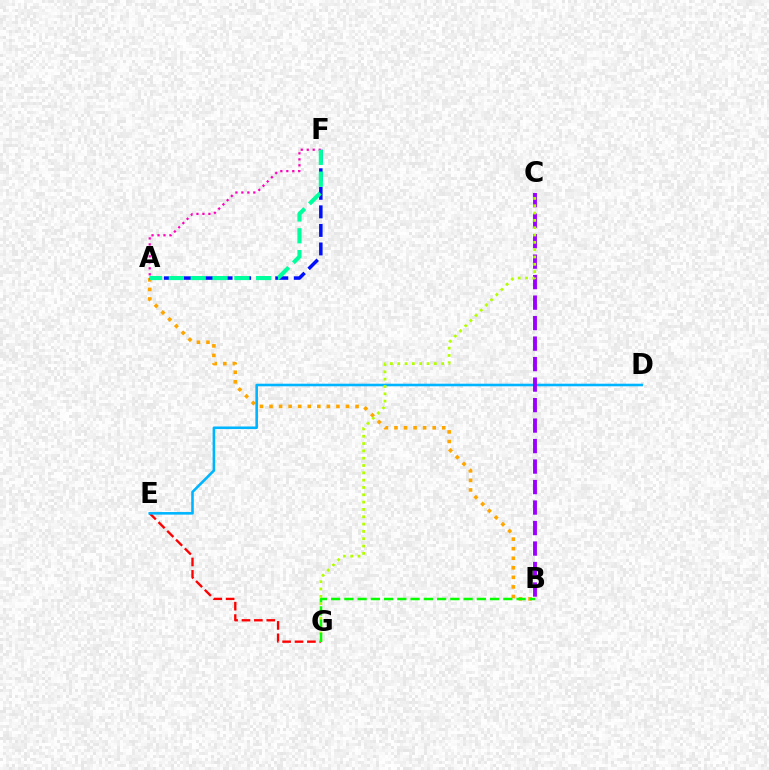{('E', 'G'): [{'color': '#ff0000', 'line_style': 'dashed', 'thickness': 1.69}], ('A', 'B'): [{'color': '#ffa500', 'line_style': 'dotted', 'thickness': 2.6}], ('A', 'F'): [{'color': '#0010ff', 'line_style': 'dashed', 'thickness': 2.52}, {'color': '#ff00bd', 'line_style': 'dotted', 'thickness': 1.62}, {'color': '#00ff9d', 'line_style': 'dashed', 'thickness': 2.97}], ('D', 'E'): [{'color': '#00b5ff', 'line_style': 'solid', 'thickness': 1.86}], ('B', 'C'): [{'color': '#9b00ff', 'line_style': 'dashed', 'thickness': 2.78}], ('C', 'G'): [{'color': '#b3ff00', 'line_style': 'dotted', 'thickness': 1.99}], ('B', 'G'): [{'color': '#08ff00', 'line_style': 'dashed', 'thickness': 1.8}]}